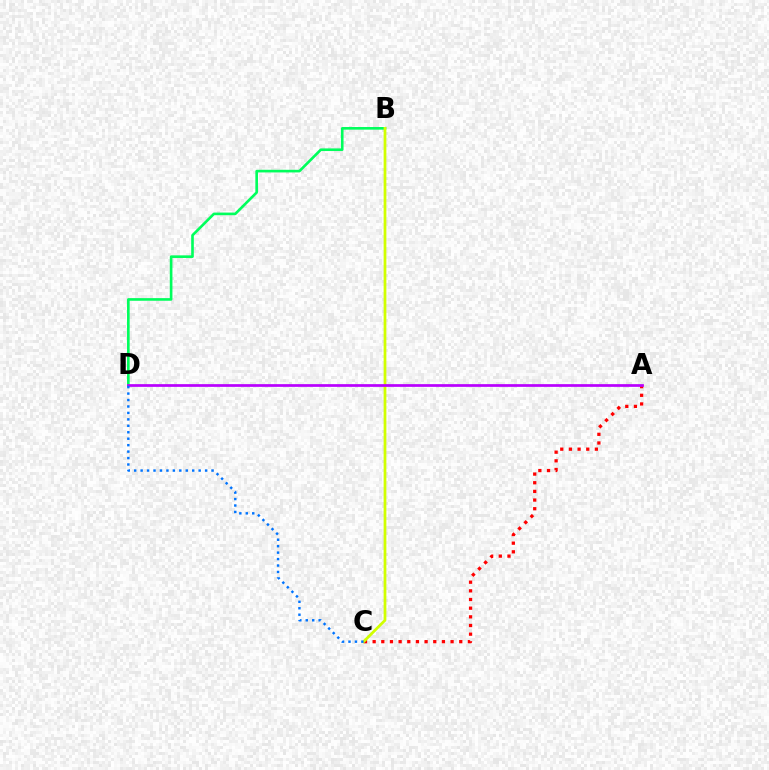{('A', 'C'): [{'color': '#ff0000', 'line_style': 'dotted', 'thickness': 2.35}], ('B', 'D'): [{'color': '#00ff5c', 'line_style': 'solid', 'thickness': 1.9}], ('B', 'C'): [{'color': '#d1ff00', 'line_style': 'solid', 'thickness': 1.97}], ('A', 'D'): [{'color': '#b900ff', 'line_style': 'solid', 'thickness': 1.96}], ('C', 'D'): [{'color': '#0074ff', 'line_style': 'dotted', 'thickness': 1.75}]}